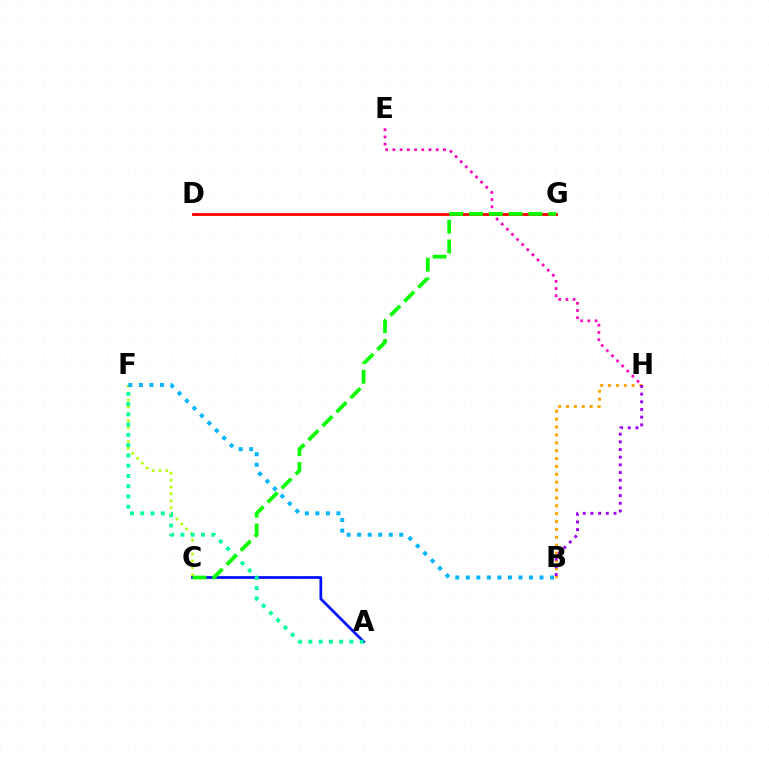{('A', 'C'): [{'color': '#0010ff', 'line_style': 'solid', 'thickness': 1.98}], ('C', 'F'): [{'color': '#b3ff00', 'line_style': 'dotted', 'thickness': 1.87}], ('A', 'F'): [{'color': '#00ff9d', 'line_style': 'dotted', 'thickness': 2.79}], ('B', 'H'): [{'color': '#ffa500', 'line_style': 'dotted', 'thickness': 2.14}, {'color': '#9b00ff', 'line_style': 'dotted', 'thickness': 2.09}], ('B', 'F'): [{'color': '#00b5ff', 'line_style': 'dotted', 'thickness': 2.86}], ('E', 'H'): [{'color': '#ff00bd', 'line_style': 'dotted', 'thickness': 1.96}], ('D', 'G'): [{'color': '#ff0000', 'line_style': 'solid', 'thickness': 2.03}], ('C', 'G'): [{'color': '#08ff00', 'line_style': 'dashed', 'thickness': 2.69}]}